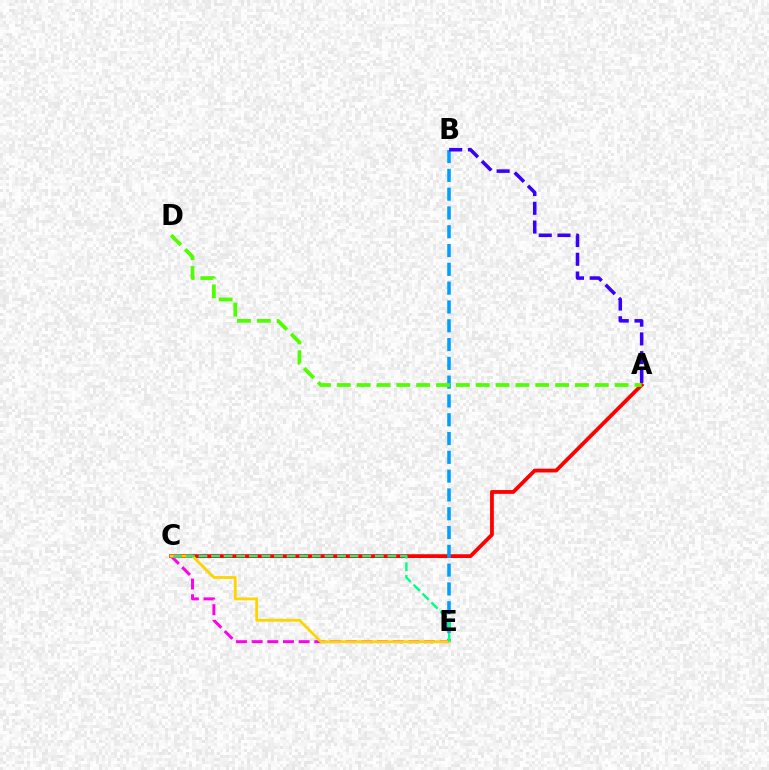{('A', 'C'): [{'color': '#ff0000', 'line_style': 'solid', 'thickness': 2.73}], ('B', 'E'): [{'color': '#009eff', 'line_style': 'dashed', 'thickness': 2.55}], ('A', 'B'): [{'color': '#3700ff', 'line_style': 'dashed', 'thickness': 2.55}], ('C', 'E'): [{'color': '#ff00ed', 'line_style': 'dashed', 'thickness': 2.13}, {'color': '#ffd500', 'line_style': 'solid', 'thickness': 2.04}, {'color': '#00ff86', 'line_style': 'dashed', 'thickness': 1.71}], ('A', 'D'): [{'color': '#4fff00', 'line_style': 'dashed', 'thickness': 2.7}]}